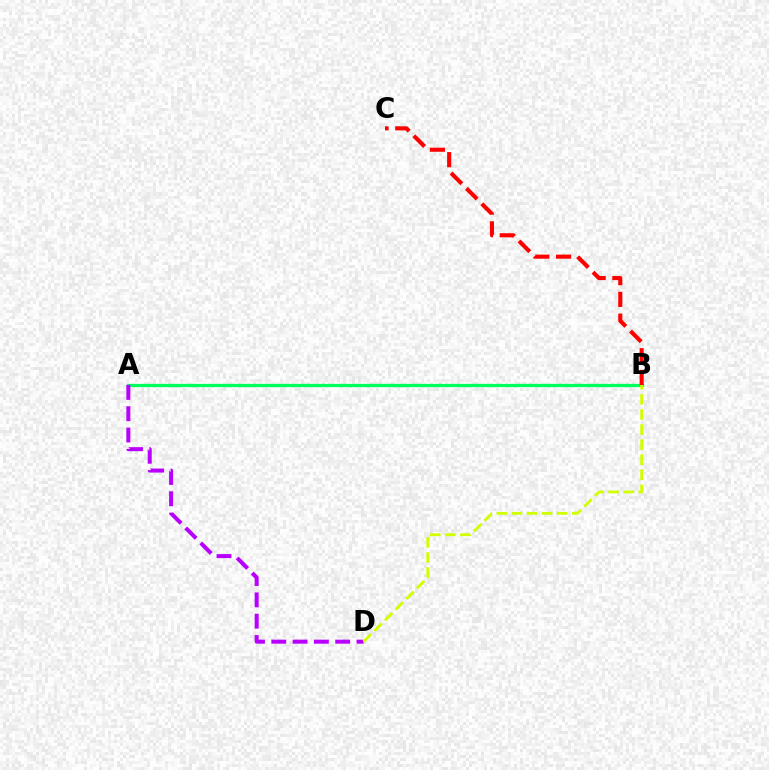{('A', 'B'): [{'color': '#0074ff', 'line_style': 'dashed', 'thickness': 1.94}, {'color': '#00ff5c', 'line_style': 'solid', 'thickness': 2.36}], ('B', 'C'): [{'color': '#ff0000', 'line_style': 'dashed', 'thickness': 2.95}], ('A', 'D'): [{'color': '#b900ff', 'line_style': 'dashed', 'thickness': 2.89}], ('B', 'D'): [{'color': '#d1ff00', 'line_style': 'dashed', 'thickness': 2.05}]}